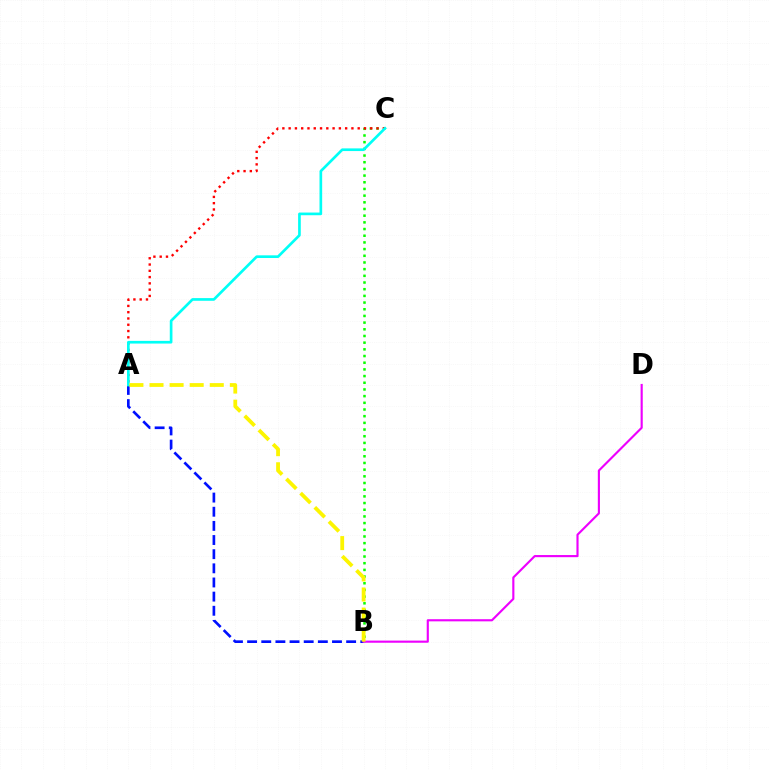{('B', 'C'): [{'color': '#08ff00', 'line_style': 'dotted', 'thickness': 1.82}], ('A', 'C'): [{'color': '#ff0000', 'line_style': 'dotted', 'thickness': 1.71}, {'color': '#00fff6', 'line_style': 'solid', 'thickness': 1.92}], ('A', 'B'): [{'color': '#0010ff', 'line_style': 'dashed', 'thickness': 1.92}, {'color': '#fcf500', 'line_style': 'dashed', 'thickness': 2.73}], ('B', 'D'): [{'color': '#ee00ff', 'line_style': 'solid', 'thickness': 1.54}]}